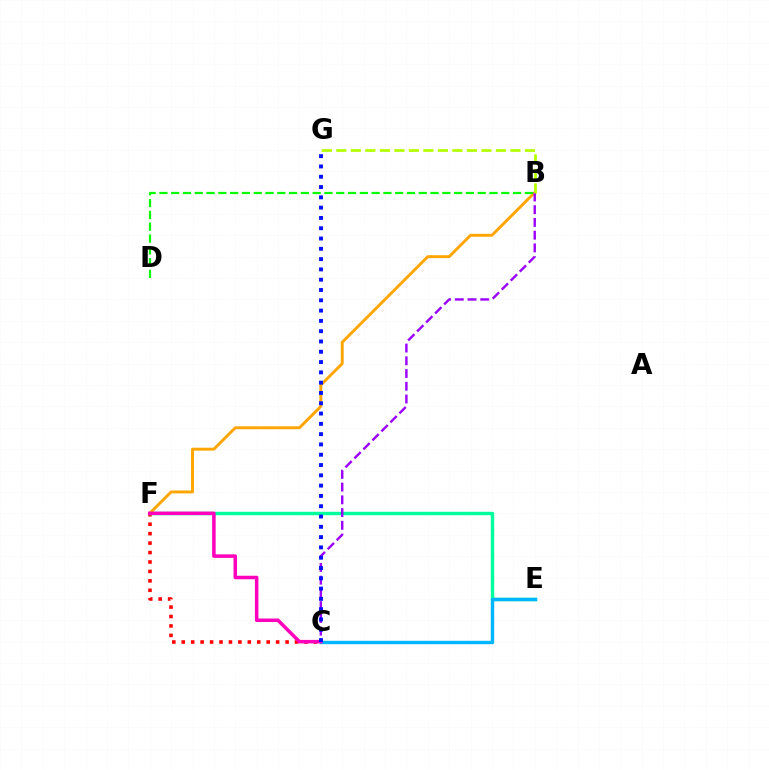{('C', 'F'): [{'color': '#ff0000', 'line_style': 'dotted', 'thickness': 2.56}, {'color': '#ff00bd', 'line_style': 'solid', 'thickness': 2.53}], ('E', 'F'): [{'color': '#00ff9d', 'line_style': 'solid', 'thickness': 2.46}], ('B', 'F'): [{'color': '#ffa500', 'line_style': 'solid', 'thickness': 2.1}], ('B', 'C'): [{'color': '#9b00ff', 'line_style': 'dashed', 'thickness': 1.73}], ('C', 'E'): [{'color': '#00b5ff', 'line_style': 'solid', 'thickness': 2.44}], ('B', 'D'): [{'color': '#08ff00', 'line_style': 'dashed', 'thickness': 1.6}], ('C', 'G'): [{'color': '#0010ff', 'line_style': 'dotted', 'thickness': 2.8}], ('B', 'G'): [{'color': '#b3ff00', 'line_style': 'dashed', 'thickness': 1.97}]}